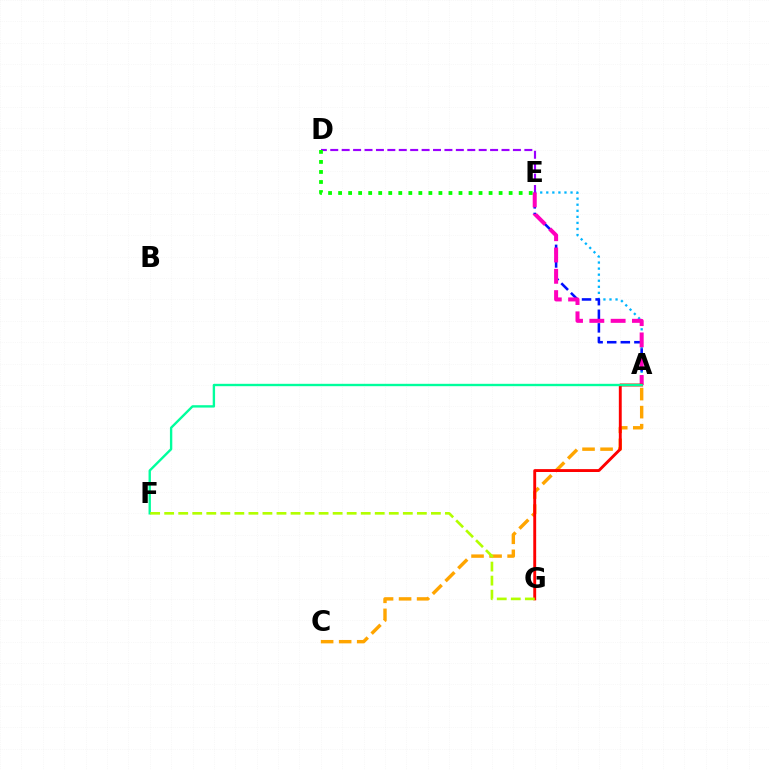{('A', 'E'): [{'color': '#00b5ff', 'line_style': 'dotted', 'thickness': 1.65}, {'color': '#0010ff', 'line_style': 'dashed', 'thickness': 1.85}, {'color': '#ff00bd', 'line_style': 'dashed', 'thickness': 2.89}], ('A', 'C'): [{'color': '#ffa500', 'line_style': 'dashed', 'thickness': 2.45}], ('D', 'E'): [{'color': '#9b00ff', 'line_style': 'dashed', 'thickness': 1.55}, {'color': '#08ff00', 'line_style': 'dotted', 'thickness': 2.73}], ('A', 'G'): [{'color': '#ff0000', 'line_style': 'solid', 'thickness': 2.08}], ('A', 'F'): [{'color': '#00ff9d', 'line_style': 'solid', 'thickness': 1.71}], ('F', 'G'): [{'color': '#b3ff00', 'line_style': 'dashed', 'thickness': 1.91}]}